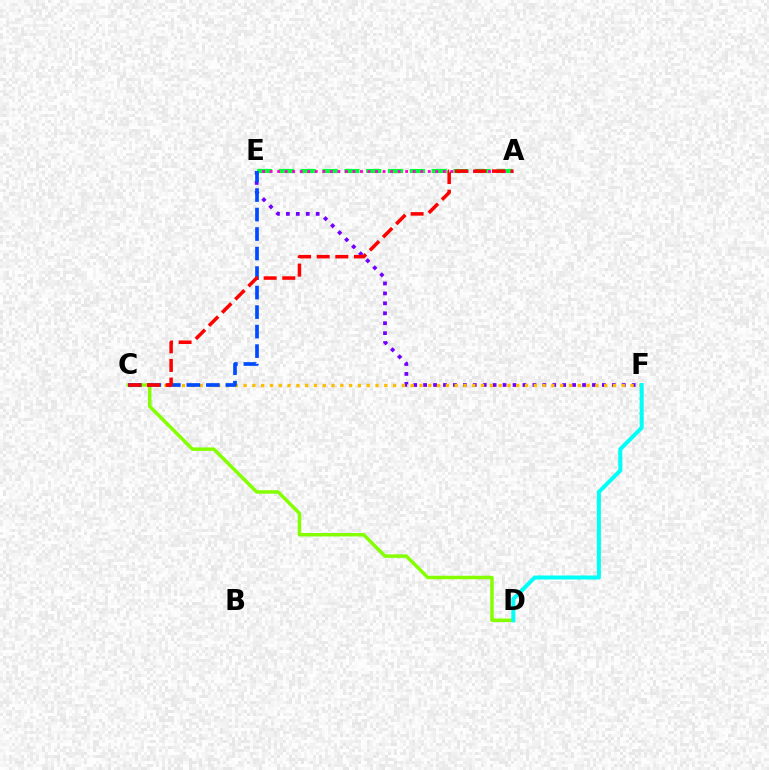{('E', 'F'): [{'color': '#7200ff', 'line_style': 'dotted', 'thickness': 2.7}], ('C', 'D'): [{'color': '#84ff00', 'line_style': 'solid', 'thickness': 2.5}], ('C', 'F'): [{'color': '#ffbd00', 'line_style': 'dotted', 'thickness': 2.39}], ('D', 'F'): [{'color': '#00fff6', 'line_style': 'solid', 'thickness': 2.89}], ('A', 'E'): [{'color': '#00ff39', 'line_style': 'dashed', 'thickness': 2.96}, {'color': '#ff00cf', 'line_style': 'dotted', 'thickness': 2.05}], ('C', 'E'): [{'color': '#004bff', 'line_style': 'dashed', 'thickness': 2.65}], ('A', 'C'): [{'color': '#ff0000', 'line_style': 'dashed', 'thickness': 2.53}]}